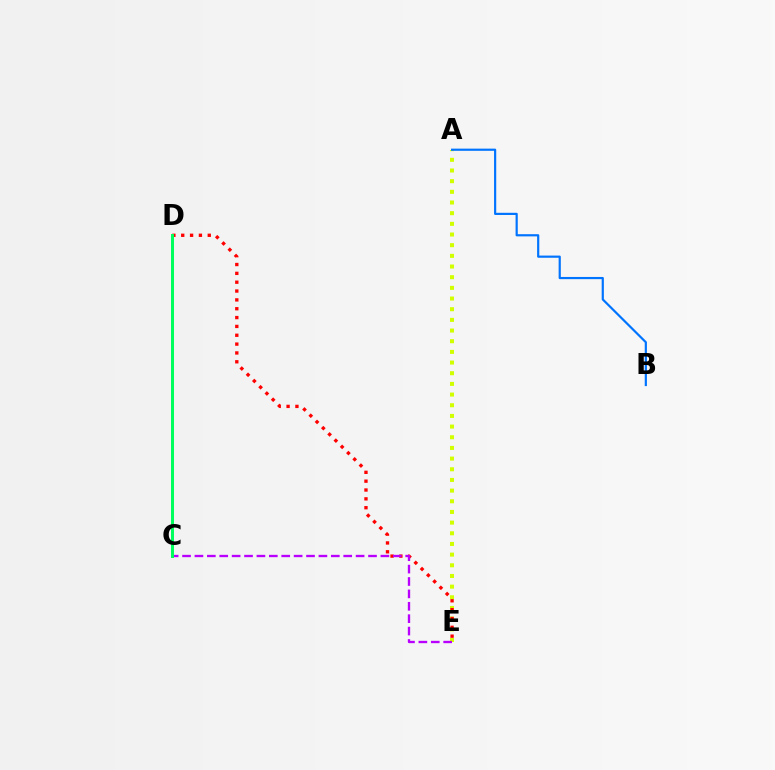{('A', 'E'): [{'color': '#d1ff00', 'line_style': 'dotted', 'thickness': 2.9}], ('D', 'E'): [{'color': '#ff0000', 'line_style': 'dotted', 'thickness': 2.4}], ('C', 'E'): [{'color': '#b900ff', 'line_style': 'dashed', 'thickness': 1.68}], ('A', 'B'): [{'color': '#0074ff', 'line_style': 'solid', 'thickness': 1.57}], ('C', 'D'): [{'color': '#00ff5c', 'line_style': 'solid', 'thickness': 2.16}]}